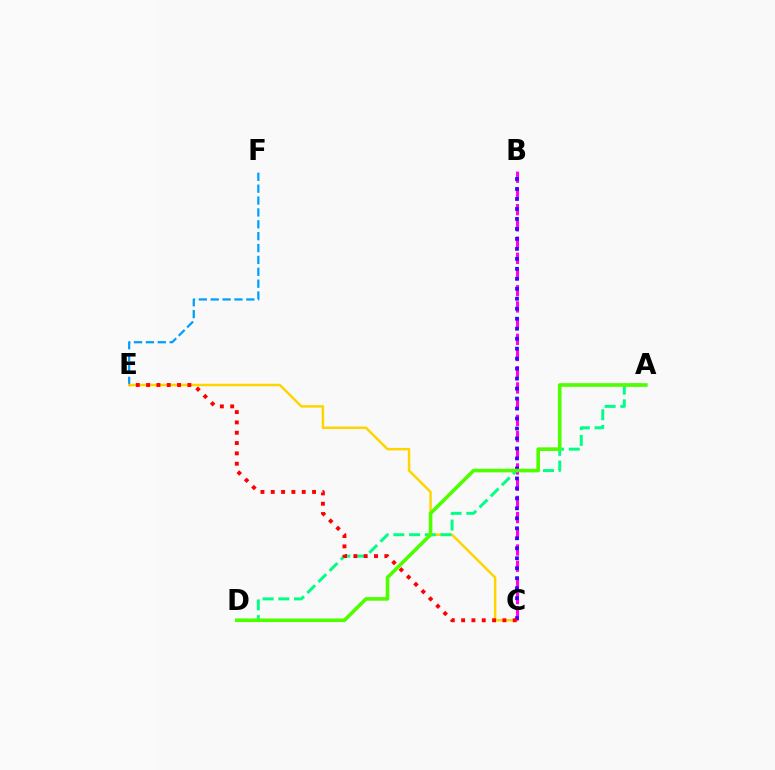{('E', 'F'): [{'color': '#009eff', 'line_style': 'dashed', 'thickness': 1.61}], ('C', 'E'): [{'color': '#ffd500', 'line_style': 'solid', 'thickness': 1.79}, {'color': '#ff0000', 'line_style': 'dotted', 'thickness': 2.8}], ('A', 'D'): [{'color': '#00ff86', 'line_style': 'dashed', 'thickness': 2.14}, {'color': '#4fff00', 'line_style': 'solid', 'thickness': 2.6}], ('B', 'C'): [{'color': '#ff00ed', 'line_style': 'dashed', 'thickness': 2.2}, {'color': '#3700ff', 'line_style': 'dotted', 'thickness': 2.71}]}